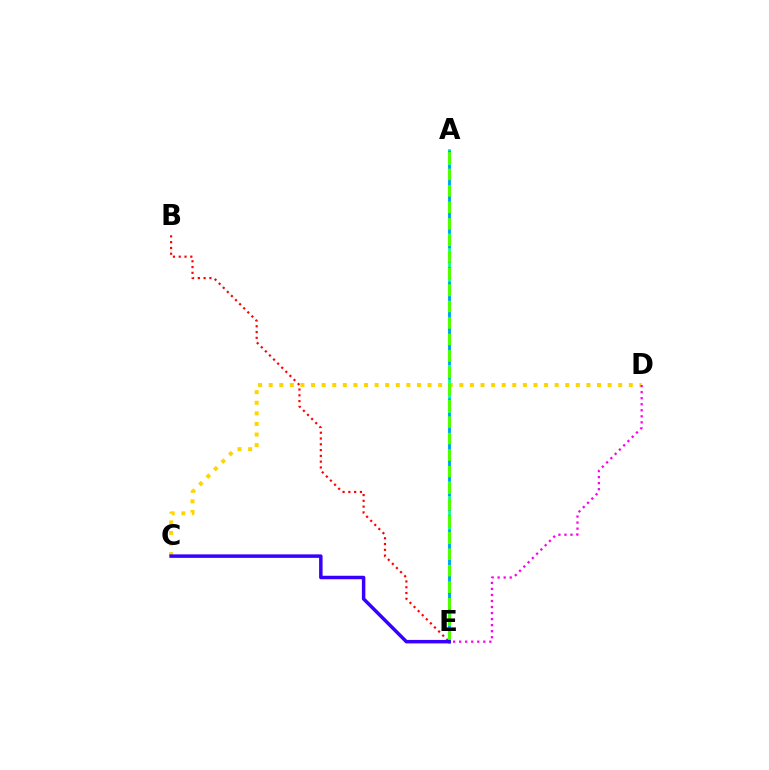{('A', 'E'): [{'color': '#00ff86', 'line_style': 'solid', 'thickness': 1.95}, {'color': '#009eff', 'line_style': 'dashed', 'thickness': 1.98}, {'color': '#4fff00', 'line_style': 'dashed', 'thickness': 2.24}], ('C', 'D'): [{'color': '#ffd500', 'line_style': 'dotted', 'thickness': 2.88}], ('B', 'E'): [{'color': '#ff0000', 'line_style': 'dotted', 'thickness': 1.57}], ('D', 'E'): [{'color': '#ff00ed', 'line_style': 'dotted', 'thickness': 1.64}], ('C', 'E'): [{'color': '#3700ff', 'line_style': 'solid', 'thickness': 2.51}]}